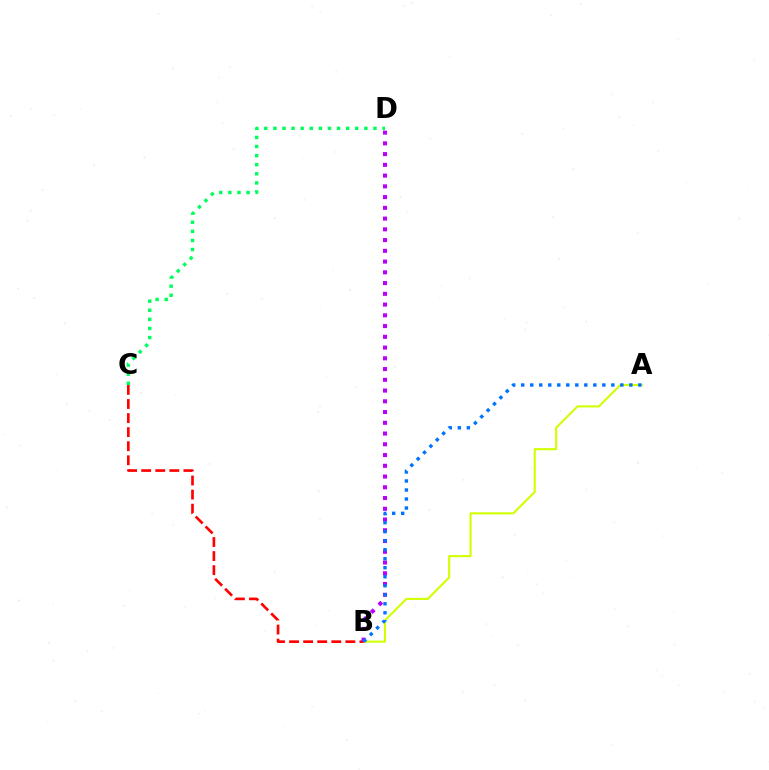{('A', 'B'): [{'color': '#d1ff00', 'line_style': 'solid', 'thickness': 1.5}, {'color': '#0074ff', 'line_style': 'dotted', 'thickness': 2.45}], ('C', 'D'): [{'color': '#00ff5c', 'line_style': 'dotted', 'thickness': 2.47}], ('B', 'C'): [{'color': '#ff0000', 'line_style': 'dashed', 'thickness': 1.91}], ('B', 'D'): [{'color': '#b900ff', 'line_style': 'dotted', 'thickness': 2.92}]}